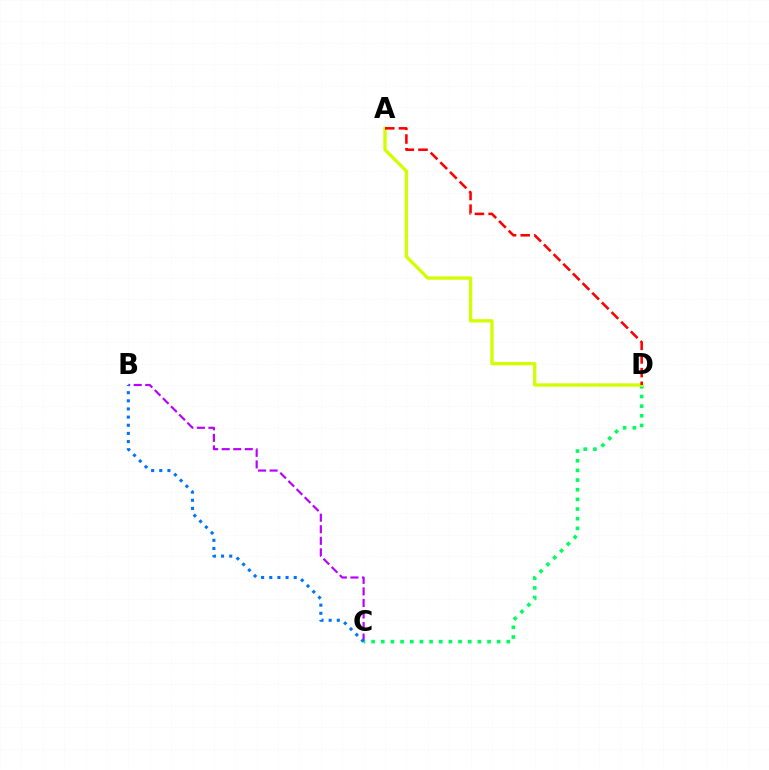{('B', 'C'): [{'color': '#b900ff', 'line_style': 'dashed', 'thickness': 1.57}, {'color': '#0074ff', 'line_style': 'dotted', 'thickness': 2.21}], ('C', 'D'): [{'color': '#00ff5c', 'line_style': 'dotted', 'thickness': 2.62}], ('A', 'D'): [{'color': '#d1ff00', 'line_style': 'solid', 'thickness': 2.39}, {'color': '#ff0000', 'line_style': 'dashed', 'thickness': 1.85}]}